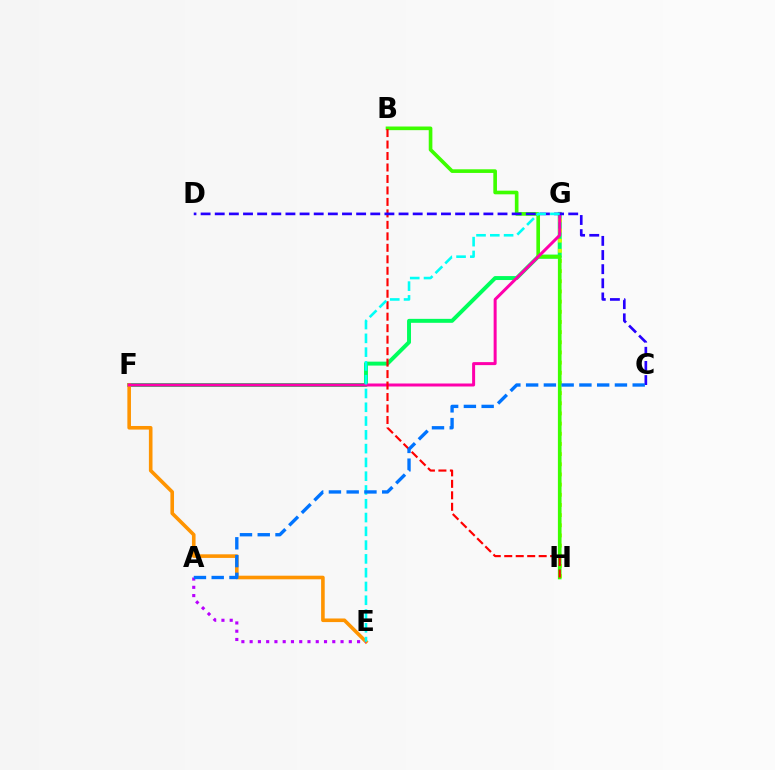{('F', 'G'): [{'color': '#00ff5c', 'line_style': 'solid', 'thickness': 2.85}, {'color': '#ff00ac', 'line_style': 'solid', 'thickness': 2.16}], ('E', 'F'): [{'color': '#ff9400', 'line_style': 'solid', 'thickness': 2.6}], ('A', 'E'): [{'color': '#b900ff', 'line_style': 'dotted', 'thickness': 2.25}], ('G', 'H'): [{'color': '#d1ff00', 'line_style': 'dotted', 'thickness': 2.76}], ('B', 'H'): [{'color': '#3dff00', 'line_style': 'solid', 'thickness': 2.62}, {'color': '#ff0000', 'line_style': 'dashed', 'thickness': 1.56}], ('C', 'D'): [{'color': '#2500ff', 'line_style': 'dashed', 'thickness': 1.92}], ('E', 'G'): [{'color': '#00fff6', 'line_style': 'dashed', 'thickness': 1.87}], ('A', 'C'): [{'color': '#0074ff', 'line_style': 'dashed', 'thickness': 2.41}]}